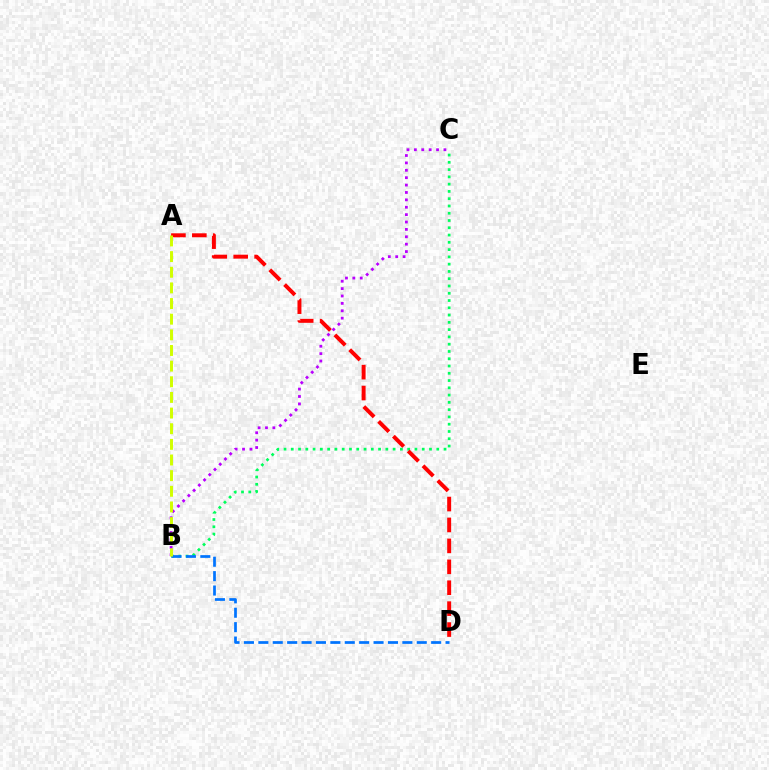{('B', 'C'): [{'color': '#00ff5c', 'line_style': 'dotted', 'thickness': 1.98}, {'color': '#b900ff', 'line_style': 'dotted', 'thickness': 2.01}], ('A', 'D'): [{'color': '#ff0000', 'line_style': 'dashed', 'thickness': 2.84}], ('B', 'D'): [{'color': '#0074ff', 'line_style': 'dashed', 'thickness': 1.96}], ('A', 'B'): [{'color': '#d1ff00', 'line_style': 'dashed', 'thickness': 2.13}]}